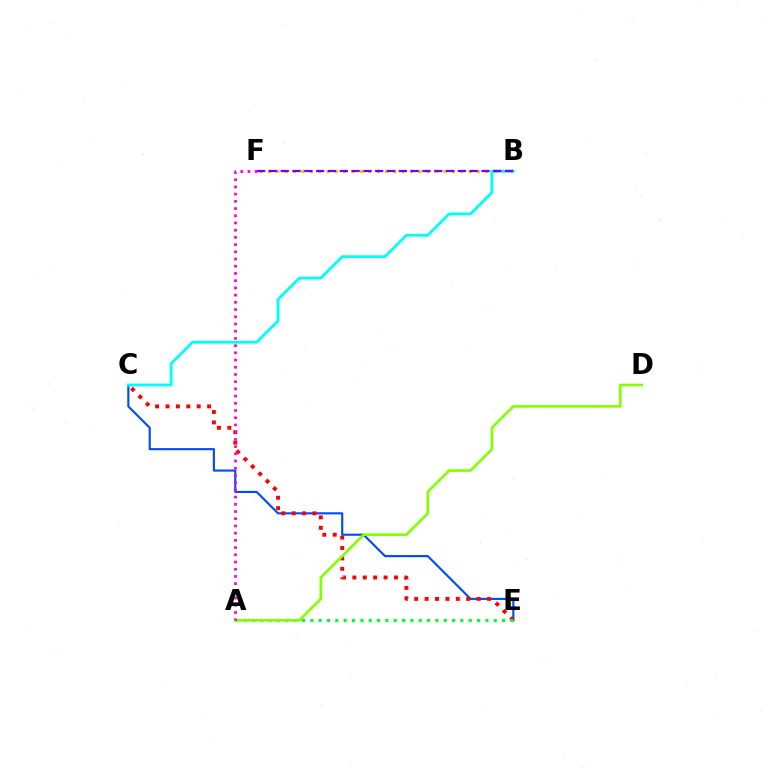{('C', 'E'): [{'color': '#004bff', 'line_style': 'solid', 'thickness': 1.54}, {'color': '#ff0000', 'line_style': 'dotted', 'thickness': 2.83}], ('B', 'F'): [{'color': '#ffbd00', 'line_style': 'dotted', 'thickness': 2.27}, {'color': '#7200ff', 'line_style': 'dashed', 'thickness': 1.6}], ('A', 'E'): [{'color': '#00ff39', 'line_style': 'dotted', 'thickness': 2.27}], ('A', 'D'): [{'color': '#84ff00', 'line_style': 'solid', 'thickness': 1.9}], ('B', 'C'): [{'color': '#00fff6', 'line_style': 'solid', 'thickness': 2.03}], ('A', 'F'): [{'color': '#ff00cf', 'line_style': 'dotted', 'thickness': 1.96}]}